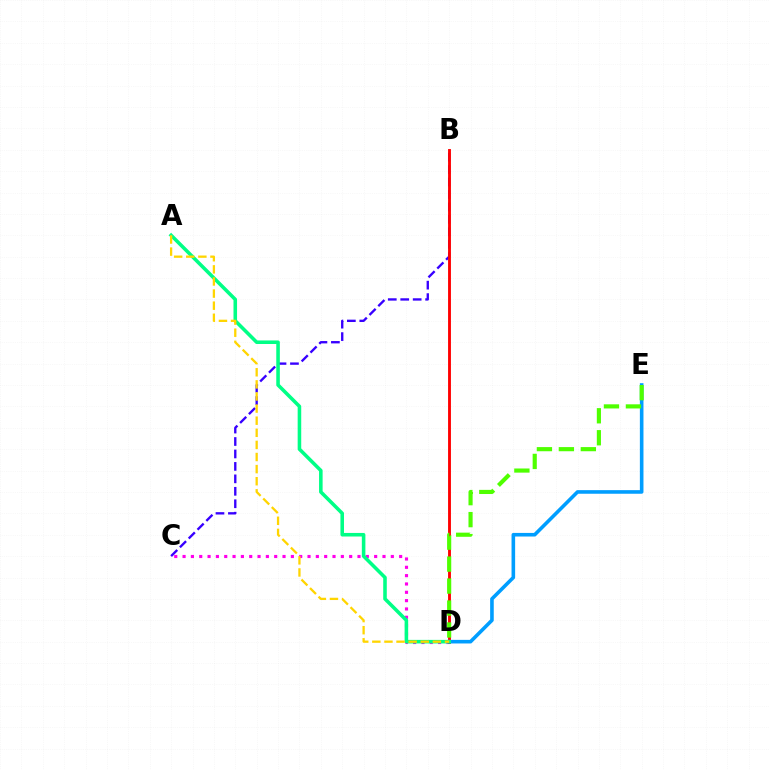{('B', 'C'): [{'color': '#3700ff', 'line_style': 'dashed', 'thickness': 1.69}], ('C', 'D'): [{'color': '#ff00ed', 'line_style': 'dotted', 'thickness': 2.26}], ('B', 'D'): [{'color': '#ff0000', 'line_style': 'solid', 'thickness': 2.06}], ('D', 'E'): [{'color': '#009eff', 'line_style': 'solid', 'thickness': 2.59}, {'color': '#4fff00', 'line_style': 'dashed', 'thickness': 2.98}], ('A', 'D'): [{'color': '#00ff86', 'line_style': 'solid', 'thickness': 2.56}, {'color': '#ffd500', 'line_style': 'dashed', 'thickness': 1.64}]}